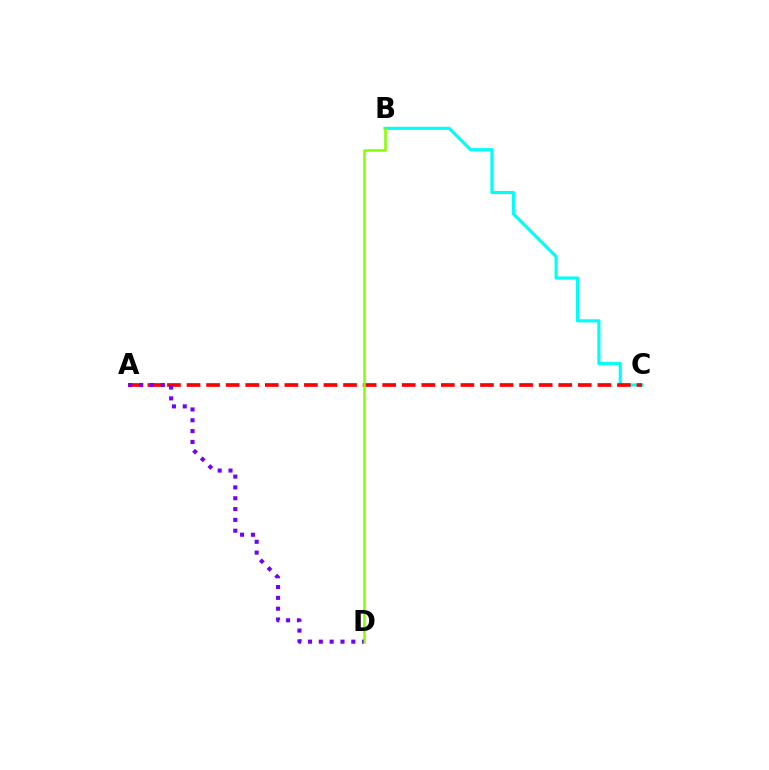{('B', 'C'): [{'color': '#00fff6', 'line_style': 'solid', 'thickness': 2.26}], ('A', 'C'): [{'color': '#ff0000', 'line_style': 'dashed', 'thickness': 2.66}], ('B', 'D'): [{'color': '#84ff00', 'line_style': 'solid', 'thickness': 1.81}], ('A', 'D'): [{'color': '#7200ff', 'line_style': 'dotted', 'thickness': 2.94}]}